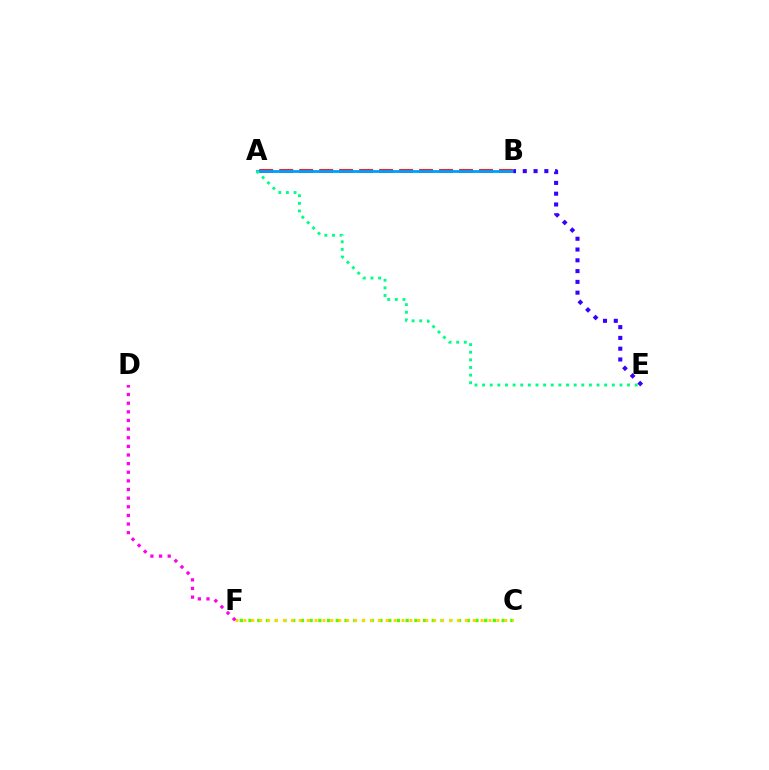{('A', 'B'): [{'color': '#ff0000', 'line_style': 'dashed', 'thickness': 2.72}, {'color': '#009eff', 'line_style': 'solid', 'thickness': 2.02}], ('C', 'F'): [{'color': '#4fff00', 'line_style': 'dotted', 'thickness': 2.37}, {'color': '#ffd500', 'line_style': 'dotted', 'thickness': 2.15}], ('B', 'E'): [{'color': '#3700ff', 'line_style': 'dotted', 'thickness': 2.93}], ('D', 'F'): [{'color': '#ff00ed', 'line_style': 'dotted', 'thickness': 2.34}], ('A', 'E'): [{'color': '#00ff86', 'line_style': 'dotted', 'thickness': 2.07}]}